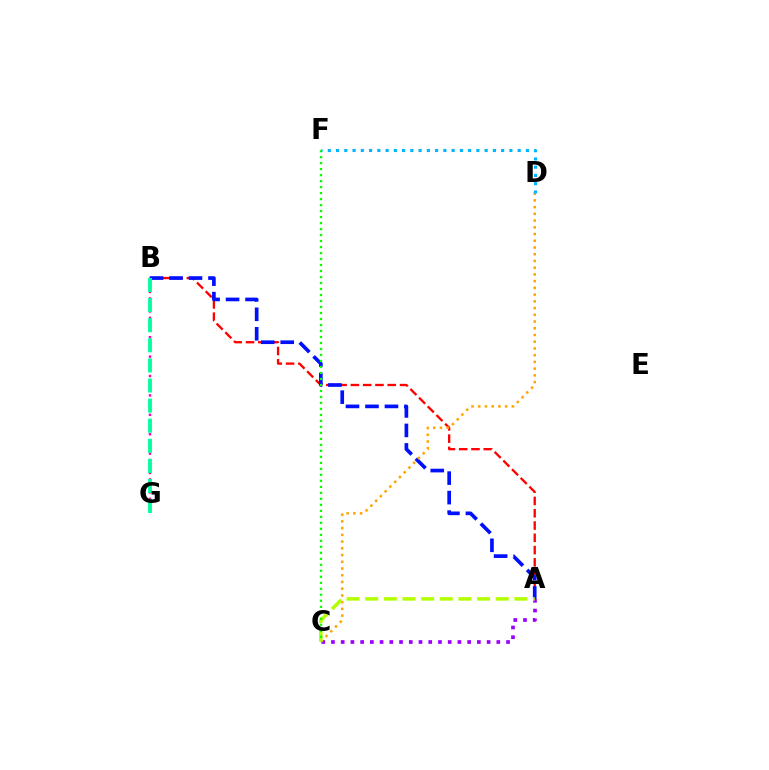{('B', 'G'): [{'color': '#ff00bd', 'line_style': 'dotted', 'thickness': 1.76}, {'color': '#00ff9d', 'line_style': 'dashed', 'thickness': 2.73}], ('A', 'B'): [{'color': '#ff0000', 'line_style': 'dashed', 'thickness': 1.67}, {'color': '#0010ff', 'line_style': 'dashed', 'thickness': 2.65}], ('A', 'C'): [{'color': '#9b00ff', 'line_style': 'dotted', 'thickness': 2.64}, {'color': '#b3ff00', 'line_style': 'dashed', 'thickness': 2.53}], ('C', 'D'): [{'color': '#ffa500', 'line_style': 'dotted', 'thickness': 1.83}], ('C', 'F'): [{'color': '#08ff00', 'line_style': 'dotted', 'thickness': 1.63}], ('D', 'F'): [{'color': '#00b5ff', 'line_style': 'dotted', 'thickness': 2.24}]}